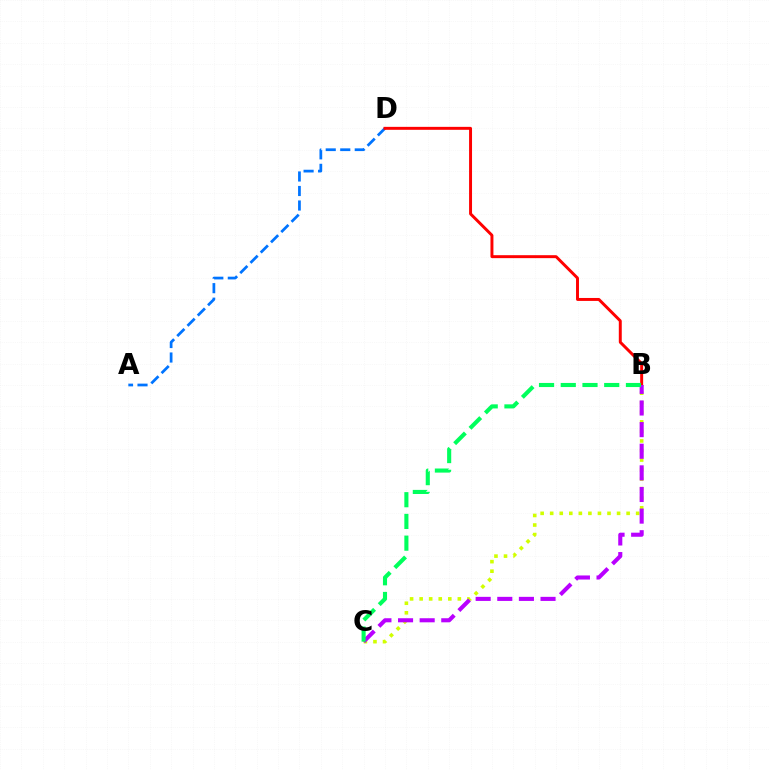{('B', 'C'): [{'color': '#d1ff00', 'line_style': 'dotted', 'thickness': 2.6}, {'color': '#b900ff', 'line_style': 'dashed', 'thickness': 2.94}, {'color': '#00ff5c', 'line_style': 'dashed', 'thickness': 2.95}], ('A', 'D'): [{'color': '#0074ff', 'line_style': 'dashed', 'thickness': 1.97}], ('B', 'D'): [{'color': '#ff0000', 'line_style': 'solid', 'thickness': 2.13}]}